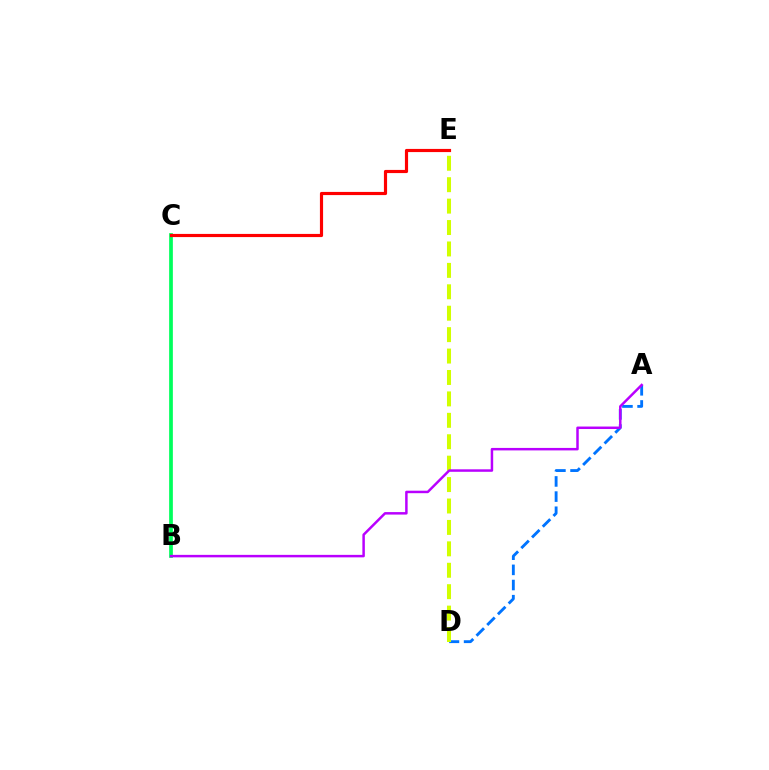{('B', 'C'): [{'color': '#00ff5c', 'line_style': 'solid', 'thickness': 2.68}], ('A', 'D'): [{'color': '#0074ff', 'line_style': 'dashed', 'thickness': 2.06}], ('D', 'E'): [{'color': '#d1ff00', 'line_style': 'dashed', 'thickness': 2.91}], ('A', 'B'): [{'color': '#b900ff', 'line_style': 'solid', 'thickness': 1.79}], ('C', 'E'): [{'color': '#ff0000', 'line_style': 'solid', 'thickness': 2.28}]}